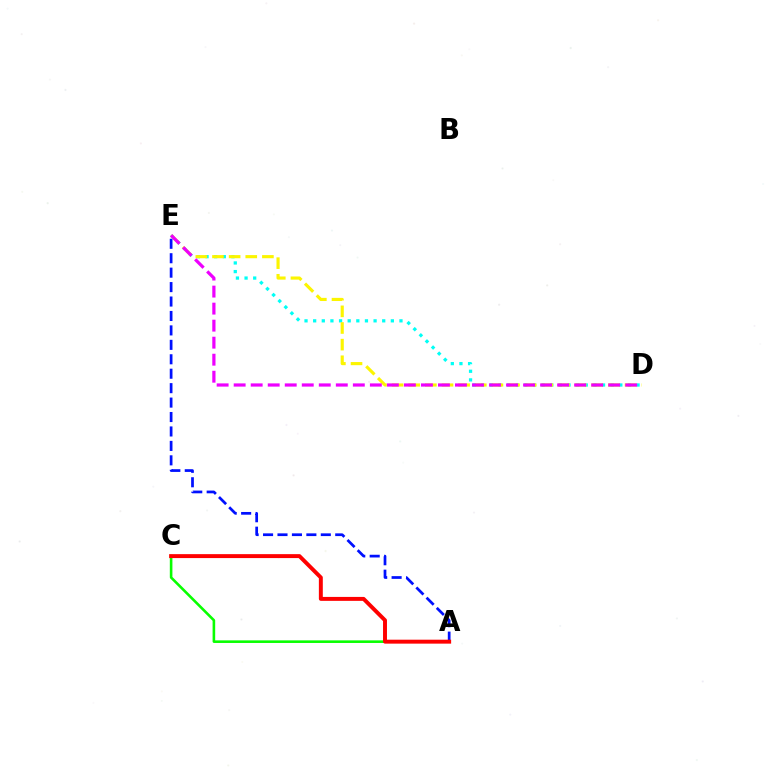{('D', 'E'): [{'color': '#00fff6', 'line_style': 'dotted', 'thickness': 2.35}, {'color': '#fcf500', 'line_style': 'dashed', 'thickness': 2.26}, {'color': '#ee00ff', 'line_style': 'dashed', 'thickness': 2.31}], ('A', 'E'): [{'color': '#0010ff', 'line_style': 'dashed', 'thickness': 1.96}], ('A', 'C'): [{'color': '#08ff00', 'line_style': 'solid', 'thickness': 1.87}, {'color': '#ff0000', 'line_style': 'solid', 'thickness': 2.84}]}